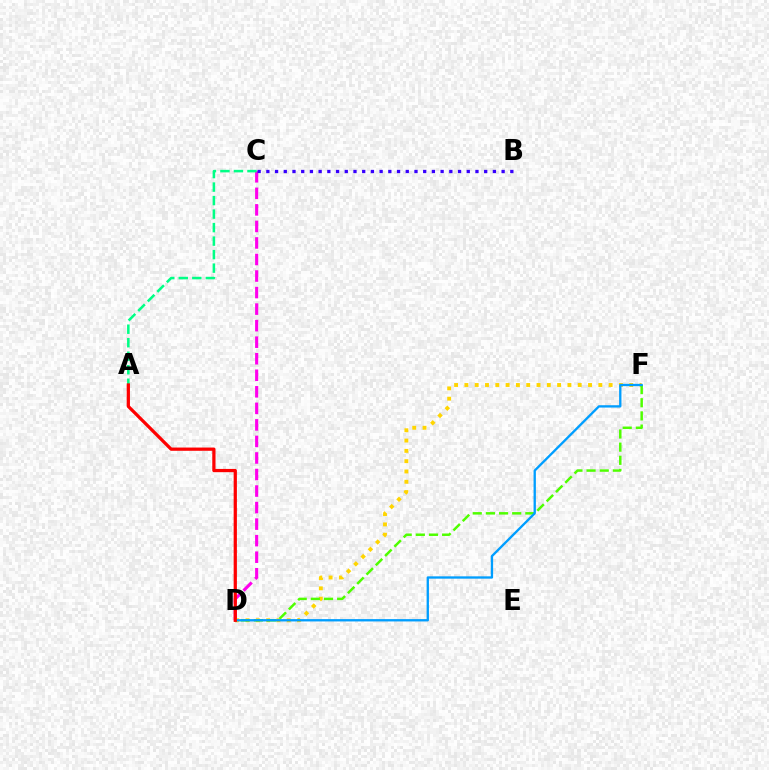{('C', 'D'): [{'color': '#ff00ed', 'line_style': 'dashed', 'thickness': 2.25}], ('D', 'F'): [{'color': '#ffd500', 'line_style': 'dotted', 'thickness': 2.8}, {'color': '#4fff00', 'line_style': 'dashed', 'thickness': 1.79}, {'color': '#009eff', 'line_style': 'solid', 'thickness': 1.68}], ('A', 'C'): [{'color': '#00ff86', 'line_style': 'dashed', 'thickness': 1.84}], ('B', 'C'): [{'color': '#3700ff', 'line_style': 'dotted', 'thickness': 2.37}], ('A', 'D'): [{'color': '#ff0000', 'line_style': 'solid', 'thickness': 2.33}]}